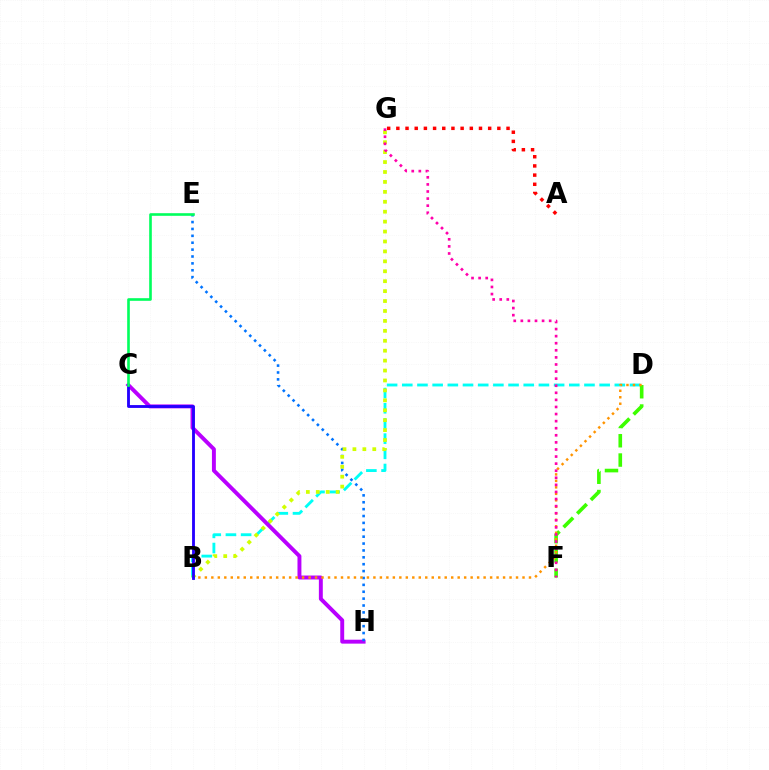{('B', 'D'): [{'color': '#00fff6', 'line_style': 'dashed', 'thickness': 2.06}, {'color': '#ff9400', 'line_style': 'dotted', 'thickness': 1.76}], ('C', 'H'): [{'color': '#b900ff', 'line_style': 'solid', 'thickness': 2.82}], ('E', 'H'): [{'color': '#0074ff', 'line_style': 'dotted', 'thickness': 1.87}], ('D', 'F'): [{'color': '#3dff00', 'line_style': 'dashed', 'thickness': 2.62}], ('B', 'G'): [{'color': '#d1ff00', 'line_style': 'dotted', 'thickness': 2.7}], ('B', 'C'): [{'color': '#2500ff', 'line_style': 'solid', 'thickness': 2.05}], ('A', 'G'): [{'color': '#ff0000', 'line_style': 'dotted', 'thickness': 2.49}], ('C', 'E'): [{'color': '#00ff5c', 'line_style': 'solid', 'thickness': 1.89}], ('F', 'G'): [{'color': '#ff00ac', 'line_style': 'dotted', 'thickness': 1.92}]}